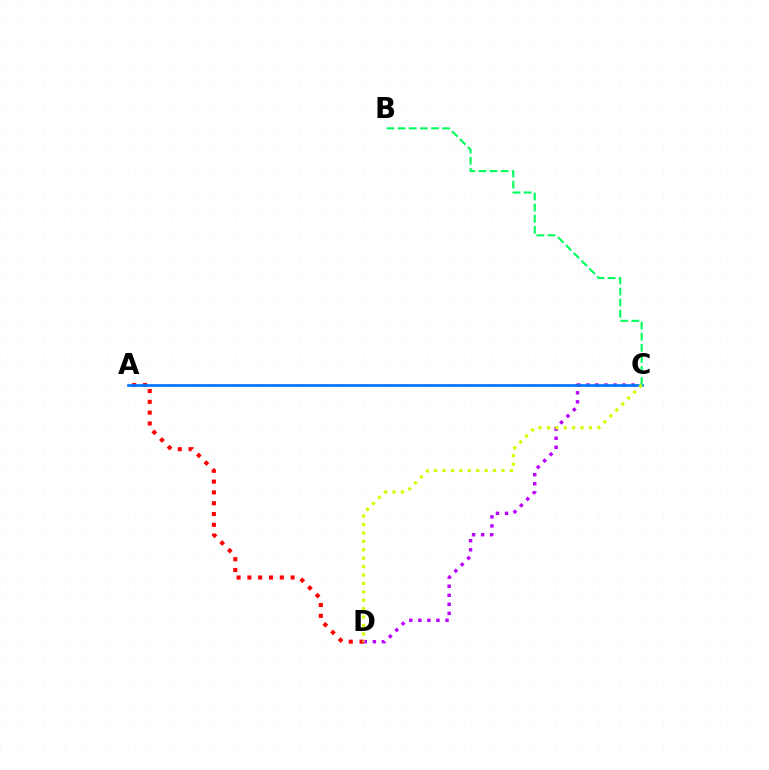{('C', 'D'): [{'color': '#b900ff', 'line_style': 'dotted', 'thickness': 2.46}, {'color': '#d1ff00', 'line_style': 'dotted', 'thickness': 2.29}], ('A', 'D'): [{'color': '#ff0000', 'line_style': 'dotted', 'thickness': 2.94}], ('A', 'C'): [{'color': '#0074ff', 'line_style': 'solid', 'thickness': 1.95}], ('B', 'C'): [{'color': '#00ff5c', 'line_style': 'dashed', 'thickness': 1.51}]}